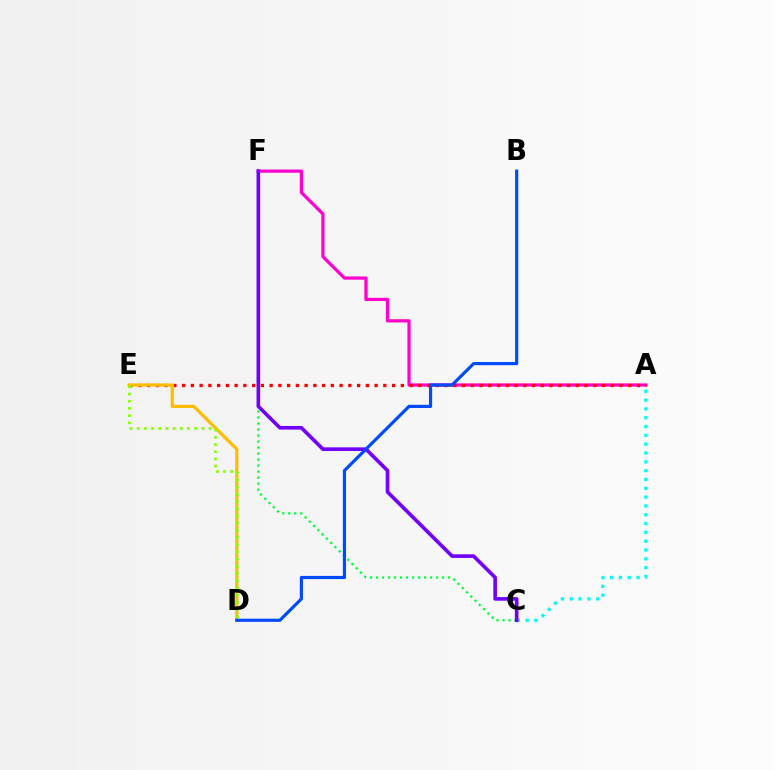{('A', 'C'): [{'color': '#00fff6', 'line_style': 'dotted', 'thickness': 2.4}], ('A', 'F'): [{'color': '#ff00cf', 'line_style': 'solid', 'thickness': 2.32}], ('C', 'F'): [{'color': '#00ff39', 'line_style': 'dotted', 'thickness': 1.63}, {'color': '#7200ff', 'line_style': 'solid', 'thickness': 2.61}], ('A', 'E'): [{'color': '#ff0000', 'line_style': 'dotted', 'thickness': 2.38}], ('D', 'E'): [{'color': '#ffbd00', 'line_style': 'solid', 'thickness': 2.29}, {'color': '#84ff00', 'line_style': 'dotted', 'thickness': 1.95}], ('B', 'D'): [{'color': '#004bff', 'line_style': 'solid', 'thickness': 2.29}]}